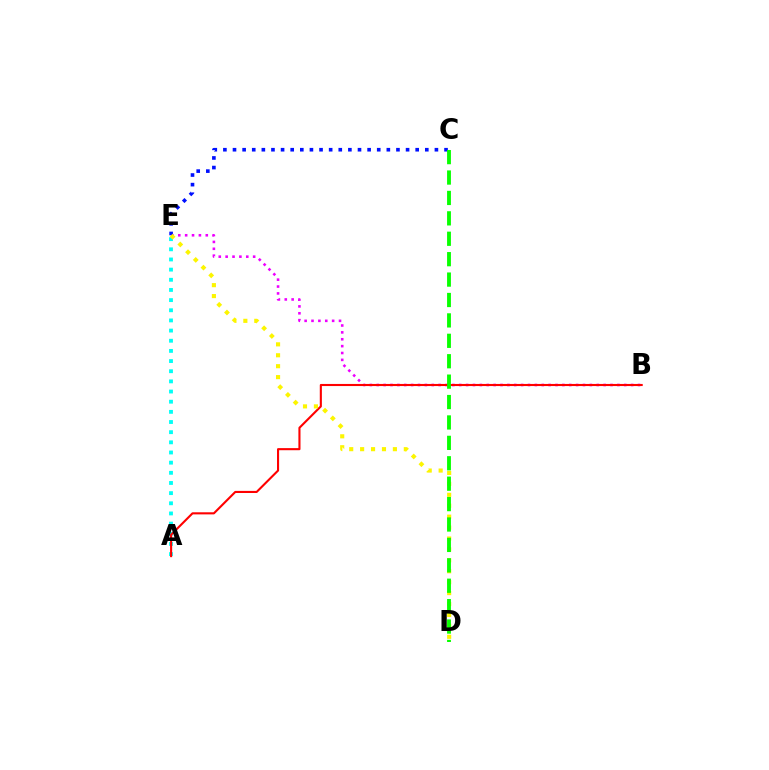{('B', 'E'): [{'color': '#ee00ff', 'line_style': 'dotted', 'thickness': 1.87}], ('A', 'E'): [{'color': '#00fff6', 'line_style': 'dotted', 'thickness': 2.76}], ('C', 'E'): [{'color': '#0010ff', 'line_style': 'dotted', 'thickness': 2.61}], ('A', 'B'): [{'color': '#ff0000', 'line_style': 'solid', 'thickness': 1.51}], ('D', 'E'): [{'color': '#fcf500', 'line_style': 'dotted', 'thickness': 2.97}], ('C', 'D'): [{'color': '#08ff00', 'line_style': 'dashed', 'thickness': 2.77}]}